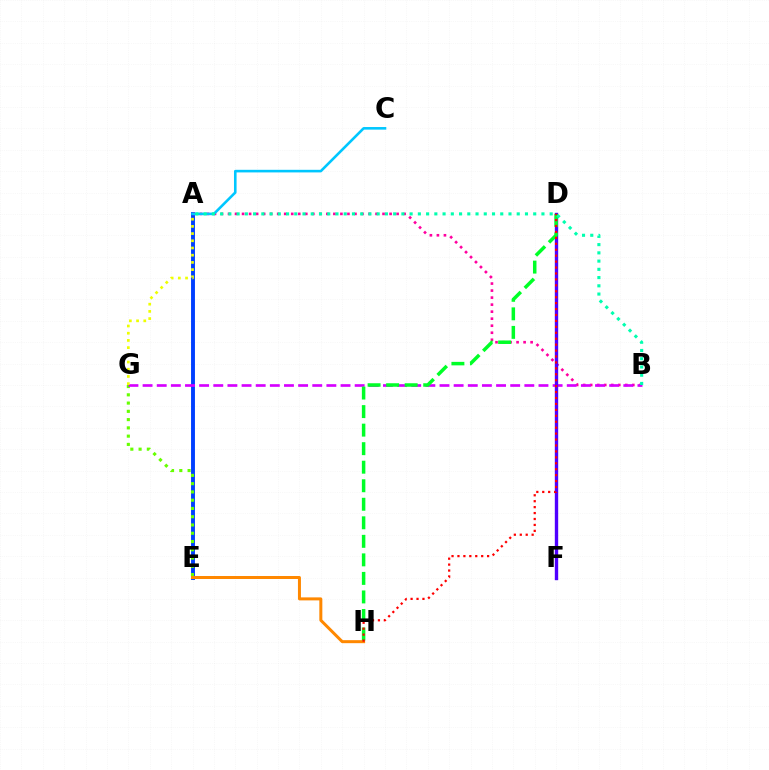{('A', 'E'): [{'color': '#003fff', 'line_style': 'solid', 'thickness': 2.81}], ('A', 'B'): [{'color': '#ff00a0', 'line_style': 'dotted', 'thickness': 1.91}, {'color': '#00ffaf', 'line_style': 'dotted', 'thickness': 2.24}], ('E', 'G'): [{'color': '#66ff00', 'line_style': 'dotted', 'thickness': 2.25}], ('B', 'G'): [{'color': '#d600ff', 'line_style': 'dashed', 'thickness': 1.92}], ('A', 'C'): [{'color': '#00c7ff', 'line_style': 'solid', 'thickness': 1.87}], ('A', 'G'): [{'color': '#eeff00', 'line_style': 'dotted', 'thickness': 1.96}], ('E', 'H'): [{'color': '#ff8800', 'line_style': 'solid', 'thickness': 2.16}], ('D', 'F'): [{'color': '#4f00ff', 'line_style': 'solid', 'thickness': 2.43}], ('D', 'H'): [{'color': '#00ff27', 'line_style': 'dashed', 'thickness': 2.52}, {'color': '#ff0000', 'line_style': 'dotted', 'thickness': 1.61}]}